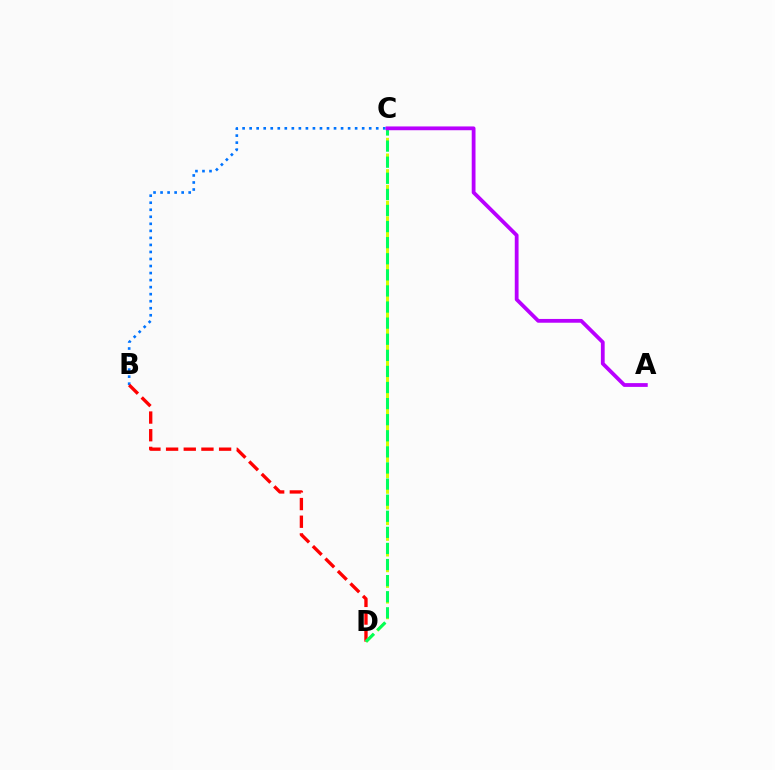{('B', 'C'): [{'color': '#0074ff', 'line_style': 'dotted', 'thickness': 1.91}], ('B', 'D'): [{'color': '#ff0000', 'line_style': 'dashed', 'thickness': 2.4}], ('C', 'D'): [{'color': '#d1ff00', 'line_style': 'dashed', 'thickness': 2.13}, {'color': '#00ff5c', 'line_style': 'dashed', 'thickness': 2.19}], ('A', 'C'): [{'color': '#b900ff', 'line_style': 'solid', 'thickness': 2.73}]}